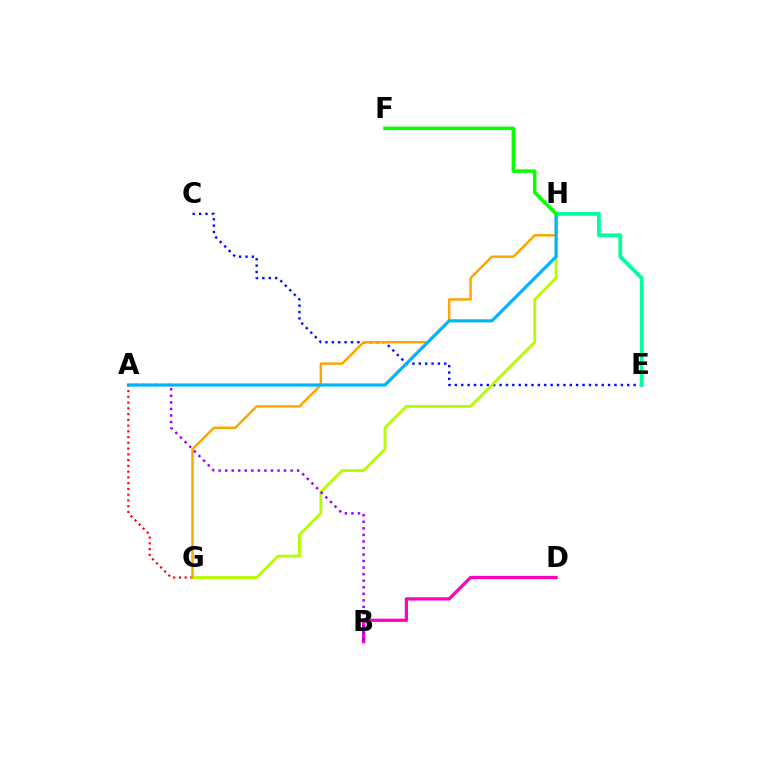{('B', 'D'): [{'color': '#ff00bd', 'line_style': 'solid', 'thickness': 2.32}], ('C', 'E'): [{'color': '#0010ff', 'line_style': 'dotted', 'thickness': 1.73}], ('G', 'H'): [{'color': '#b3ff00', 'line_style': 'solid', 'thickness': 2.07}, {'color': '#ffa500', 'line_style': 'solid', 'thickness': 1.77}], ('A', 'G'): [{'color': '#ff0000', 'line_style': 'dotted', 'thickness': 1.56}], ('E', 'H'): [{'color': '#00ff9d', 'line_style': 'solid', 'thickness': 2.7}], ('A', 'B'): [{'color': '#9b00ff', 'line_style': 'dotted', 'thickness': 1.78}], ('A', 'H'): [{'color': '#00b5ff', 'line_style': 'solid', 'thickness': 2.27}], ('F', 'H'): [{'color': '#08ff00', 'line_style': 'solid', 'thickness': 2.52}]}